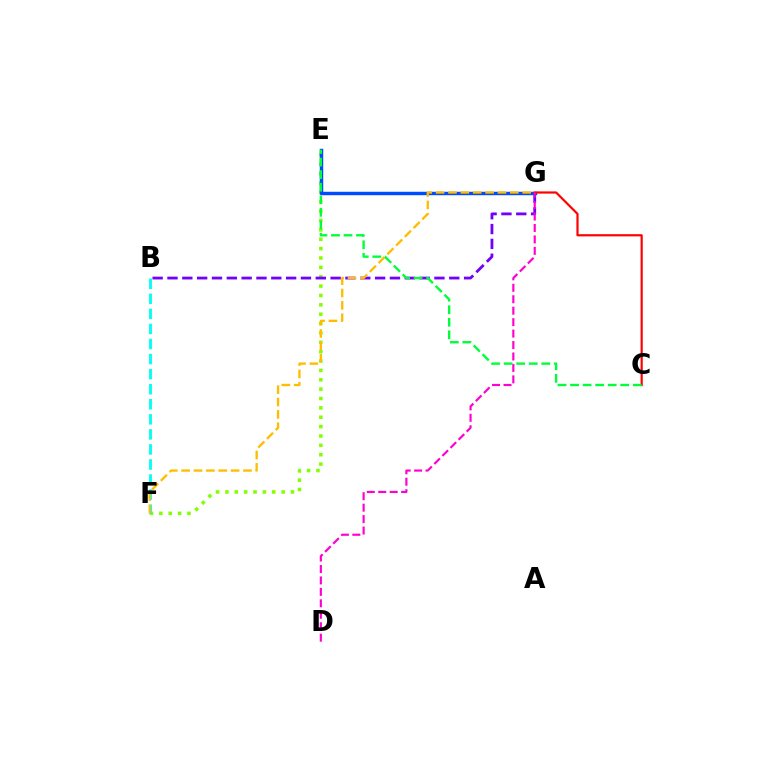{('E', 'F'): [{'color': '#84ff00', 'line_style': 'dotted', 'thickness': 2.55}], ('B', 'F'): [{'color': '#00fff6', 'line_style': 'dashed', 'thickness': 2.05}], ('B', 'G'): [{'color': '#7200ff', 'line_style': 'dashed', 'thickness': 2.01}], ('E', 'G'): [{'color': '#004bff', 'line_style': 'solid', 'thickness': 2.47}], ('C', 'G'): [{'color': '#ff0000', 'line_style': 'solid', 'thickness': 1.57}], ('F', 'G'): [{'color': '#ffbd00', 'line_style': 'dashed', 'thickness': 1.68}], ('D', 'G'): [{'color': '#ff00cf', 'line_style': 'dashed', 'thickness': 1.56}], ('C', 'E'): [{'color': '#00ff39', 'line_style': 'dashed', 'thickness': 1.7}]}